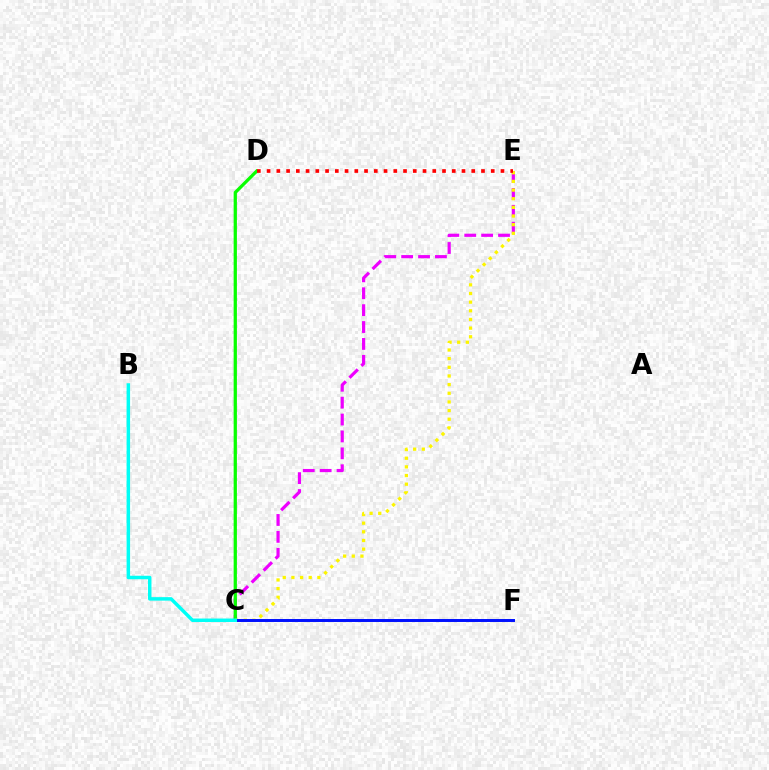{('C', 'E'): [{'color': '#ee00ff', 'line_style': 'dashed', 'thickness': 2.3}, {'color': '#fcf500', 'line_style': 'dotted', 'thickness': 2.35}], ('C', 'D'): [{'color': '#08ff00', 'line_style': 'solid', 'thickness': 2.35}], ('C', 'F'): [{'color': '#0010ff', 'line_style': 'solid', 'thickness': 2.13}], ('D', 'E'): [{'color': '#ff0000', 'line_style': 'dotted', 'thickness': 2.65}], ('B', 'C'): [{'color': '#00fff6', 'line_style': 'solid', 'thickness': 2.51}]}